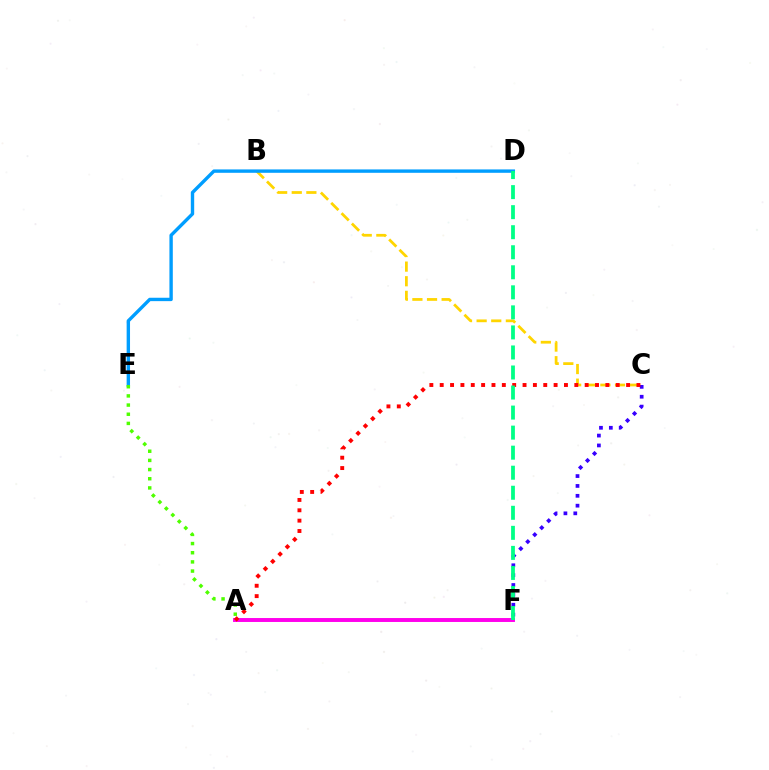{('B', 'C'): [{'color': '#ffd500', 'line_style': 'dashed', 'thickness': 1.99}], ('C', 'F'): [{'color': '#3700ff', 'line_style': 'dotted', 'thickness': 2.68}], ('A', 'F'): [{'color': '#ff00ed', 'line_style': 'solid', 'thickness': 2.83}], ('A', 'C'): [{'color': '#ff0000', 'line_style': 'dotted', 'thickness': 2.81}], ('D', 'E'): [{'color': '#009eff', 'line_style': 'solid', 'thickness': 2.43}], ('A', 'E'): [{'color': '#4fff00', 'line_style': 'dotted', 'thickness': 2.49}], ('D', 'F'): [{'color': '#00ff86', 'line_style': 'dashed', 'thickness': 2.72}]}